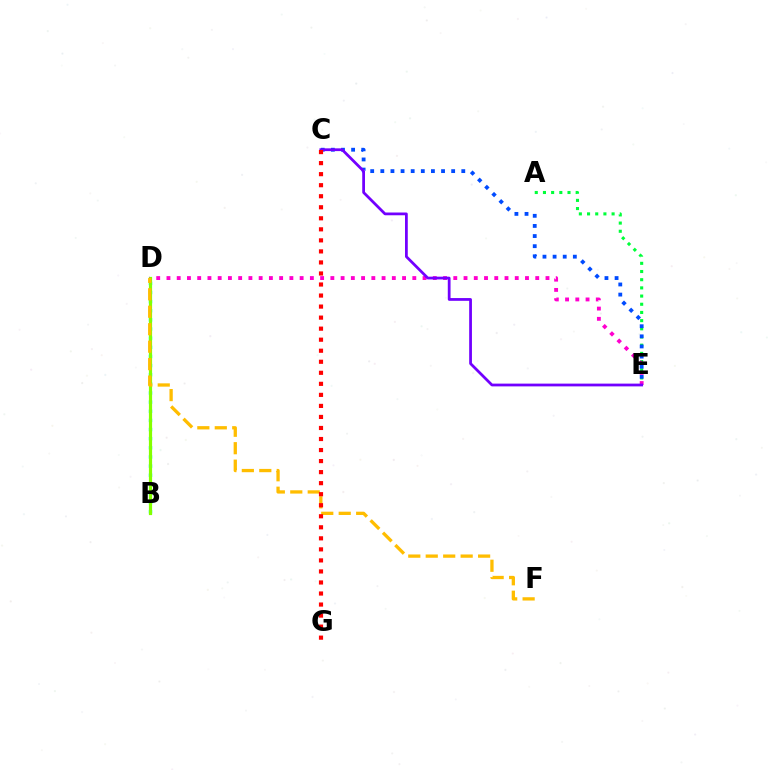{('A', 'E'): [{'color': '#00ff39', 'line_style': 'dotted', 'thickness': 2.22}], ('C', 'E'): [{'color': '#004bff', 'line_style': 'dotted', 'thickness': 2.75}, {'color': '#7200ff', 'line_style': 'solid', 'thickness': 1.99}], ('B', 'D'): [{'color': '#00fff6', 'line_style': 'dotted', 'thickness': 2.48}, {'color': '#84ff00', 'line_style': 'solid', 'thickness': 2.29}], ('D', 'E'): [{'color': '#ff00cf', 'line_style': 'dotted', 'thickness': 2.78}], ('D', 'F'): [{'color': '#ffbd00', 'line_style': 'dashed', 'thickness': 2.37}], ('C', 'G'): [{'color': '#ff0000', 'line_style': 'dotted', 'thickness': 3.0}]}